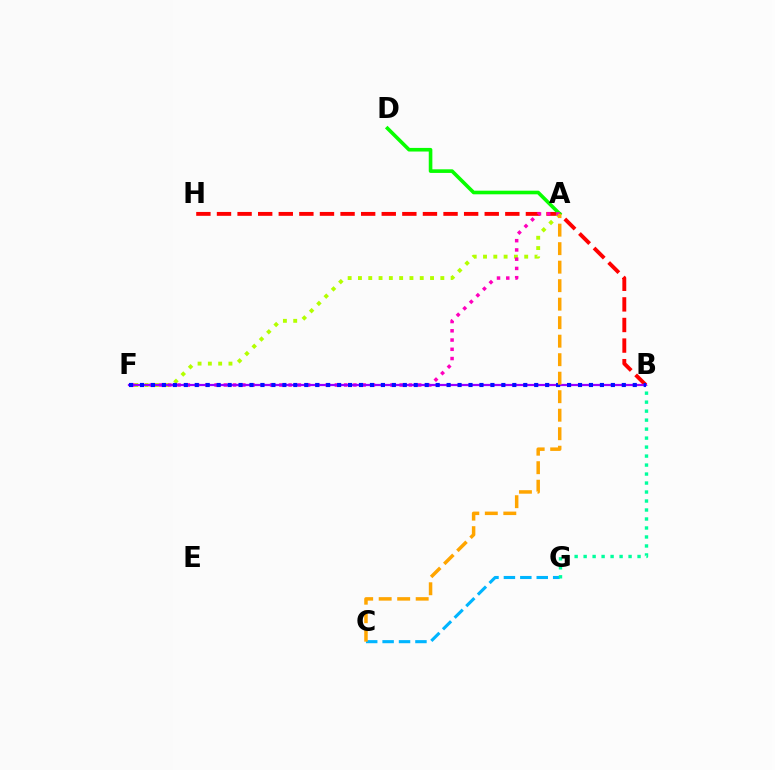{('B', 'H'): [{'color': '#ff0000', 'line_style': 'dashed', 'thickness': 2.8}], ('C', 'G'): [{'color': '#00b5ff', 'line_style': 'dashed', 'thickness': 2.23}], ('B', 'G'): [{'color': '#00ff9d', 'line_style': 'dotted', 'thickness': 2.44}], ('A', 'F'): [{'color': '#b3ff00', 'line_style': 'dotted', 'thickness': 2.8}, {'color': '#ff00bd', 'line_style': 'dotted', 'thickness': 2.51}], ('A', 'D'): [{'color': '#08ff00', 'line_style': 'solid', 'thickness': 2.6}], ('B', 'F'): [{'color': '#9b00ff', 'line_style': 'solid', 'thickness': 1.6}, {'color': '#0010ff', 'line_style': 'dotted', 'thickness': 2.98}], ('A', 'C'): [{'color': '#ffa500', 'line_style': 'dashed', 'thickness': 2.51}]}